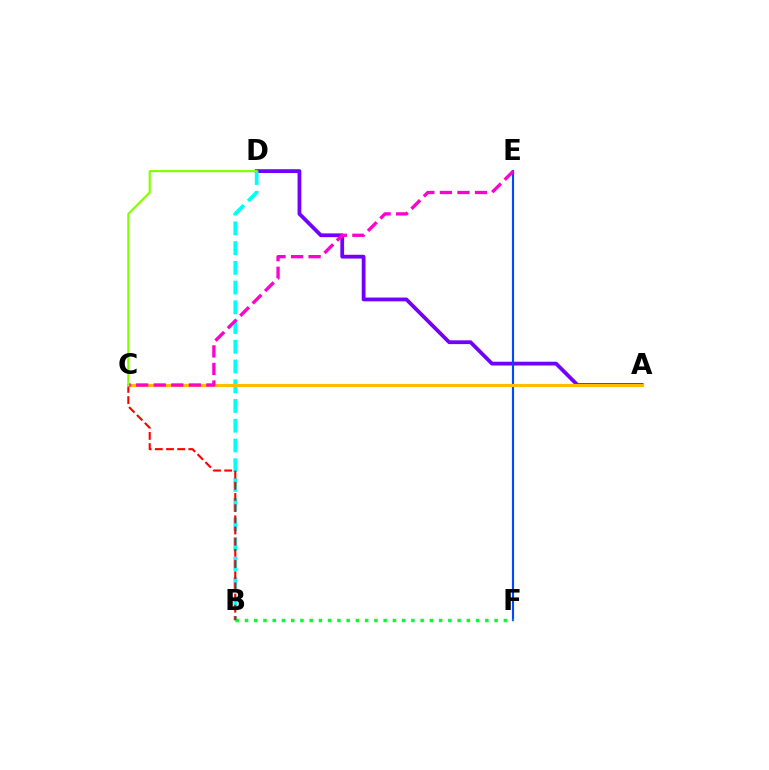{('A', 'D'): [{'color': '#7200ff', 'line_style': 'solid', 'thickness': 2.73}], ('B', 'D'): [{'color': '#00fff6', 'line_style': 'dashed', 'thickness': 2.68}], ('E', 'F'): [{'color': '#004bff', 'line_style': 'solid', 'thickness': 1.55}], ('B', 'F'): [{'color': '#00ff39', 'line_style': 'dotted', 'thickness': 2.51}], ('B', 'C'): [{'color': '#ff0000', 'line_style': 'dashed', 'thickness': 1.52}], ('A', 'C'): [{'color': '#ffbd00', 'line_style': 'solid', 'thickness': 2.27}], ('C', 'E'): [{'color': '#ff00cf', 'line_style': 'dashed', 'thickness': 2.38}], ('C', 'D'): [{'color': '#84ff00', 'line_style': 'solid', 'thickness': 1.55}]}